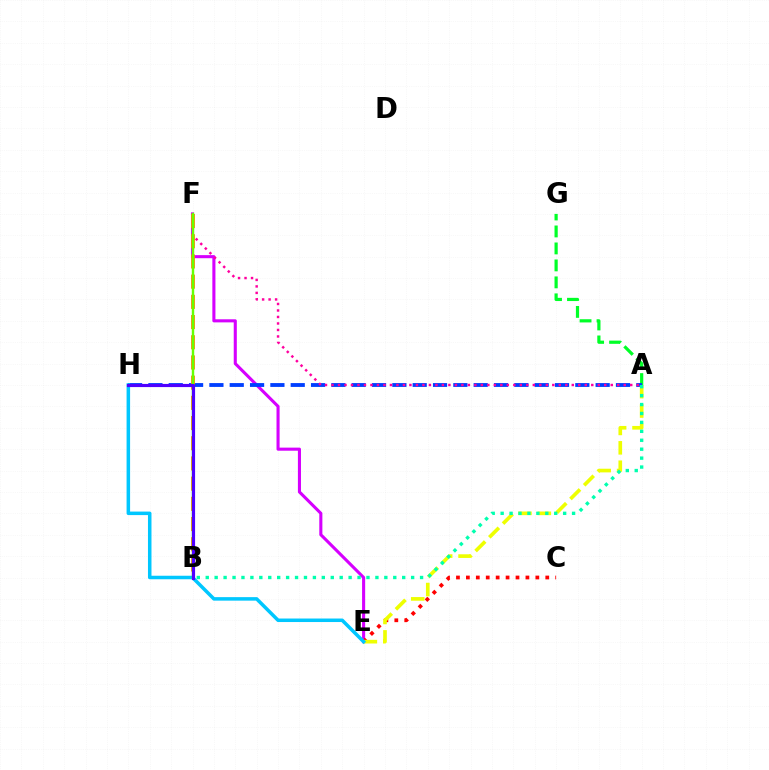{('E', 'F'): [{'color': '#d600ff', 'line_style': 'solid', 'thickness': 2.22}], ('A', 'G'): [{'color': '#00ff27', 'line_style': 'dashed', 'thickness': 2.31}], ('A', 'H'): [{'color': '#003fff', 'line_style': 'dashed', 'thickness': 2.76}], ('C', 'E'): [{'color': '#ff0000', 'line_style': 'dotted', 'thickness': 2.7}], ('A', 'E'): [{'color': '#eeff00', 'line_style': 'dashed', 'thickness': 2.64}], ('A', 'B'): [{'color': '#00ffaf', 'line_style': 'dotted', 'thickness': 2.43}], ('A', 'F'): [{'color': '#ff00a0', 'line_style': 'dotted', 'thickness': 1.76}], ('B', 'F'): [{'color': '#ff8800', 'line_style': 'dashed', 'thickness': 2.74}, {'color': '#66ff00', 'line_style': 'solid', 'thickness': 1.75}], ('E', 'H'): [{'color': '#00c7ff', 'line_style': 'solid', 'thickness': 2.53}], ('B', 'H'): [{'color': '#4f00ff', 'line_style': 'solid', 'thickness': 2.27}]}